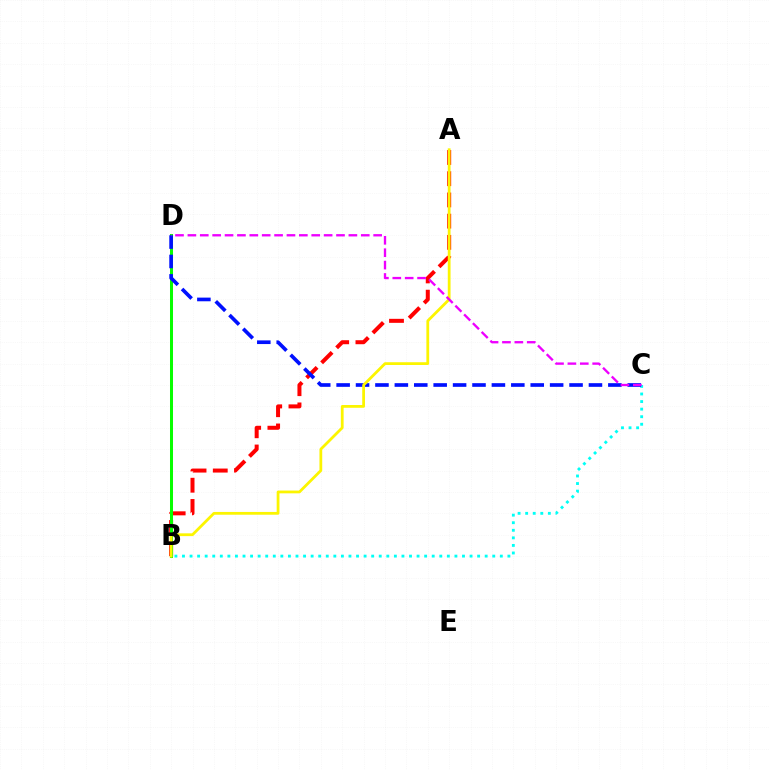{('A', 'B'): [{'color': '#ff0000', 'line_style': 'dashed', 'thickness': 2.88}, {'color': '#fcf500', 'line_style': 'solid', 'thickness': 2.0}], ('B', 'D'): [{'color': '#08ff00', 'line_style': 'solid', 'thickness': 2.17}], ('B', 'C'): [{'color': '#00fff6', 'line_style': 'dotted', 'thickness': 2.06}], ('C', 'D'): [{'color': '#0010ff', 'line_style': 'dashed', 'thickness': 2.64}, {'color': '#ee00ff', 'line_style': 'dashed', 'thickness': 1.68}]}